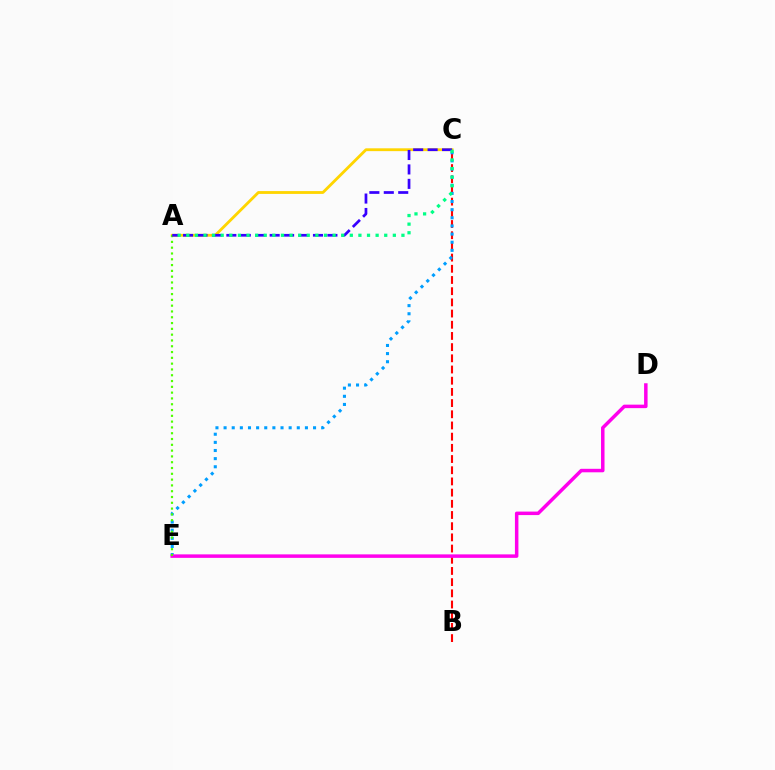{('B', 'C'): [{'color': '#ff0000', 'line_style': 'dashed', 'thickness': 1.52}], ('C', 'E'): [{'color': '#009eff', 'line_style': 'dotted', 'thickness': 2.21}], ('A', 'C'): [{'color': '#ffd500', 'line_style': 'solid', 'thickness': 2.04}, {'color': '#3700ff', 'line_style': 'dashed', 'thickness': 1.96}, {'color': '#00ff86', 'line_style': 'dotted', 'thickness': 2.34}], ('D', 'E'): [{'color': '#ff00ed', 'line_style': 'solid', 'thickness': 2.51}], ('A', 'E'): [{'color': '#4fff00', 'line_style': 'dotted', 'thickness': 1.58}]}